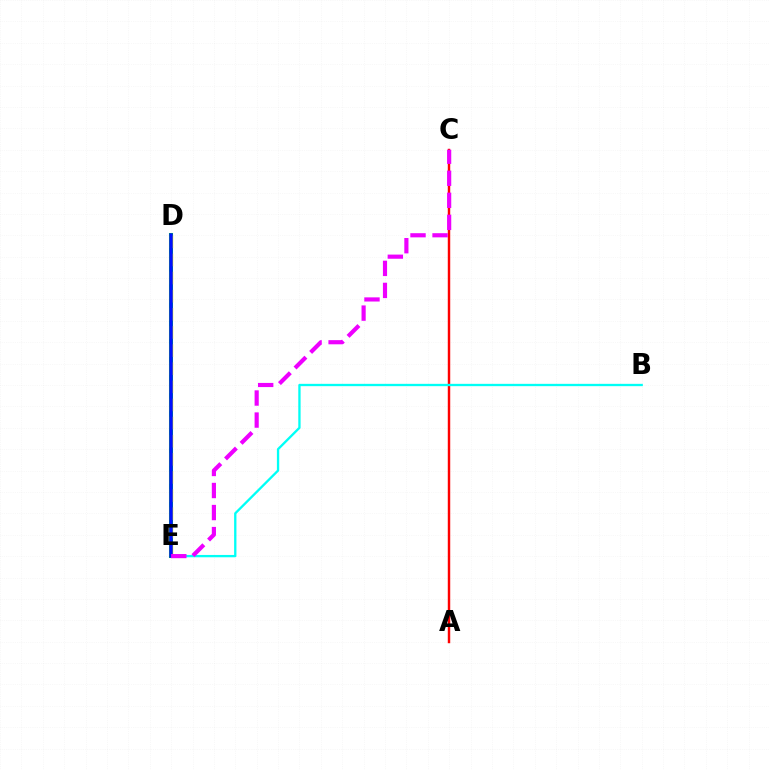{('D', 'E'): [{'color': '#08ff00', 'line_style': 'solid', 'thickness': 2.92}, {'color': '#fcf500', 'line_style': 'dashed', 'thickness': 2.46}, {'color': '#0010ff', 'line_style': 'solid', 'thickness': 2.53}], ('A', 'C'): [{'color': '#ff0000', 'line_style': 'solid', 'thickness': 1.76}], ('B', 'E'): [{'color': '#00fff6', 'line_style': 'solid', 'thickness': 1.67}], ('C', 'E'): [{'color': '#ee00ff', 'line_style': 'dashed', 'thickness': 2.99}]}